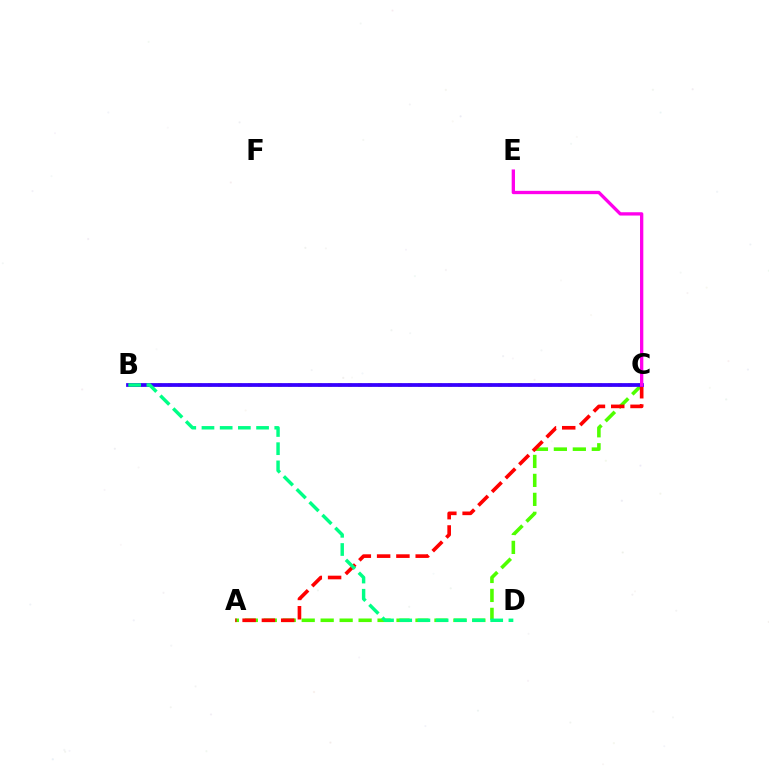{('B', 'C'): [{'color': '#ffd500', 'line_style': 'dotted', 'thickness': 2.72}, {'color': '#009eff', 'line_style': 'solid', 'thickness': 1.55}, {'color': '#3700ff', 'line_style': 'solid', 'thickness': 2.7}], ('A', 'C'): [{'color': '#4fff00', 'line_style': 'dashed', 'thickness': 2.58}, {'color': '#ff0000', 'line_style': 'dashed', 'thickness': 2.62}], ('B', 'D'): [{'color': '#00ff86', 'line_style': 'dashed', 'thickness': 2.47}], ('C', 'E'): [{'color': '#ff00ed', 'line_style': 'solid', 'thickness': 2.38}]}